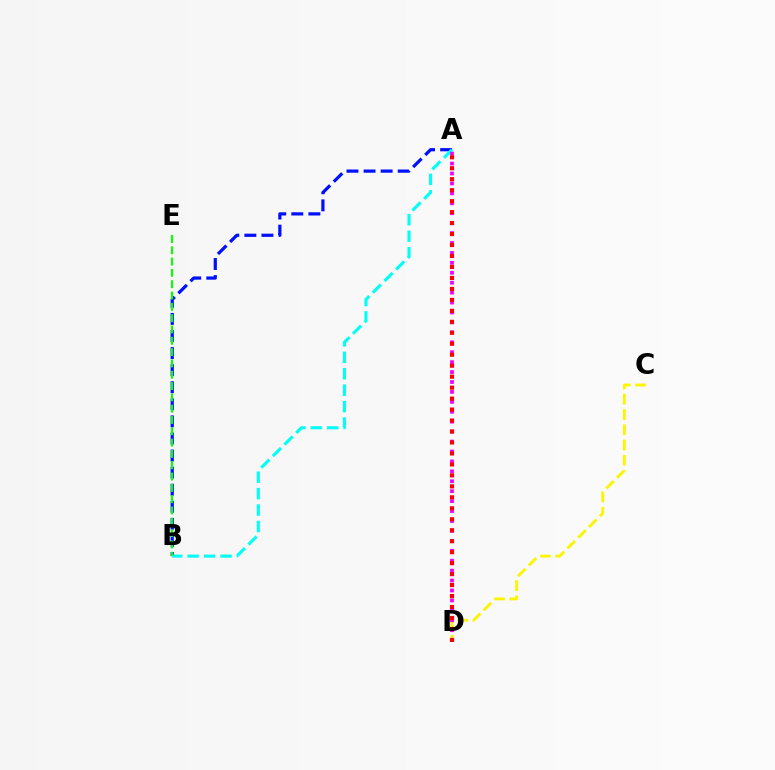{('C', 'D'): [{'color': '#fcf500', 'line_style': 'dashed', 'thickness': 2.07}], ('A', 'B'): [{'color': '#0010ff', 'line_style': 'dashed', 'thickness': 2.32}, {'color': '#00fff6', 'line_style': 'dashed', 'thickness': 2.23}], ('A', 'D'): [{'color': '#ee00ff', 'line_style': 'dotted', 'thickness': 2.7}, {'color': '#ff0000', 'line_style': 'dotted', 'thickness': 2.98}], ('B', 'E'): [{'color': '#08ff00', 'line_style': 'dashed', 'thickness': 1.54}]}